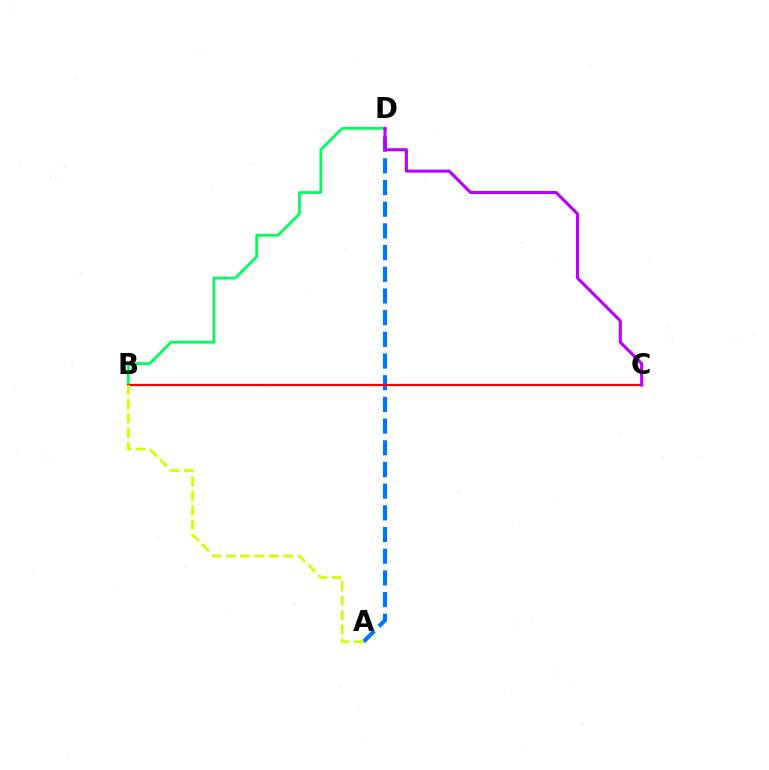{('A', 'D'): [{'color': '#0074ff', 'line_style': 'dashed', 'thickness': 2.95}], ('B', 'D'): [{'color': '#00ff5c', 'line_style': 'solid', 'thickness': 1.99}], ('B', 'C'): [{'color': '#ff0000', 'line_style': 'solid', 'thickness': 1.57}], ('C', 'D'): [{'color': '#b900ff', 'line_style': 'solid', 'thickness': 2.22}], ('A', 'B'): [{'color': '#d1ff00', 'line_style': 'dashed', 'thickness': 1.95}]}